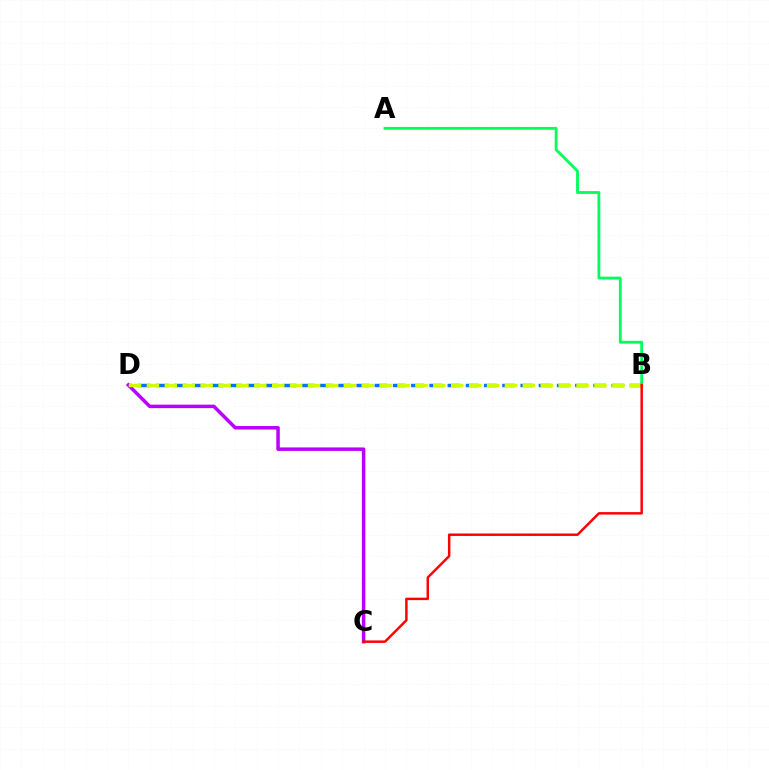{('B', 'D'): [{'color': '#0074ff', 'line_style': 'dashed', 'thickness': 2.48}, {'color': '#d1ff00', 'line_style': 'dashed', 'thickness': 2.43}], ('A', 'B'): [{'color': '#00ff5c', 'line_style': 'solid', 'thickness': 2.04}], ('C', 'D'): [{'color': '#b900ff', 'line_style': 'solid', 'thickness': 2.52}], ('B', 'C'): [{'color': '#ff0000', 'line_style': 'solid', 'thickness': 1.77}]}